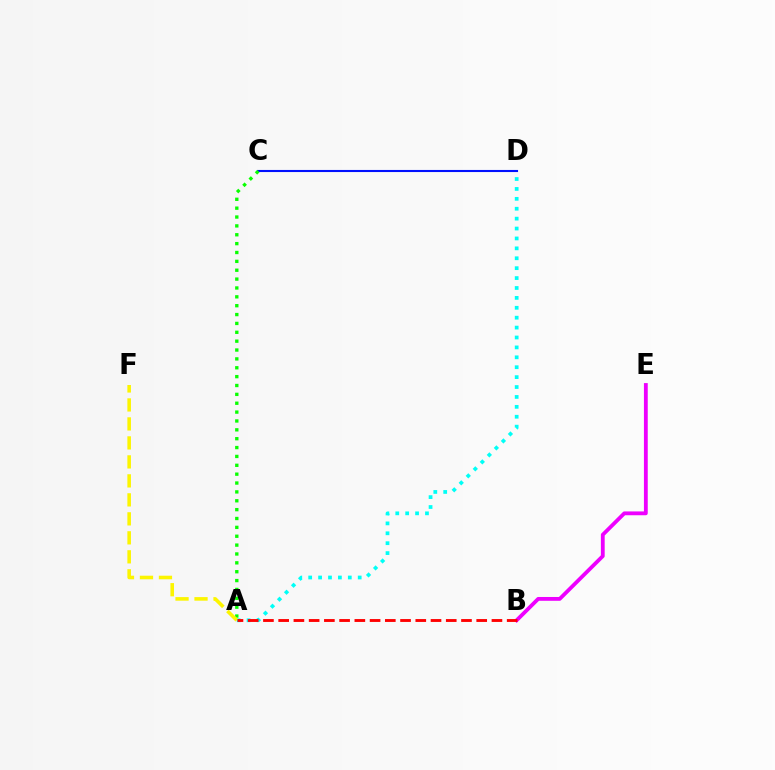{('C', 'D'): [{'color': '#0010ff', 'line_style': 'solid', 'thickness': 1.51}], ('A', 'D'): [{'color': '#00fff6', 'line_style': 'dotted', 'thickness': 2.69}], ('B', 'E'): [{'color': '#ee00ff', 'line_style': 'solid', 'thickness': 2.75}], ('A', 'C'): [{'color': '#08ff00', 'line_style': 'dotted', 'thickness': 2.41}], ('A', 'F'): [{'color': '#fcf500', 'line_style': 'dashed', 'thickness': 2.58}], ('A', 'B'): [{'color': '#ff0000', 'line_style': 'dashed', 'thickness': 2.07}]}